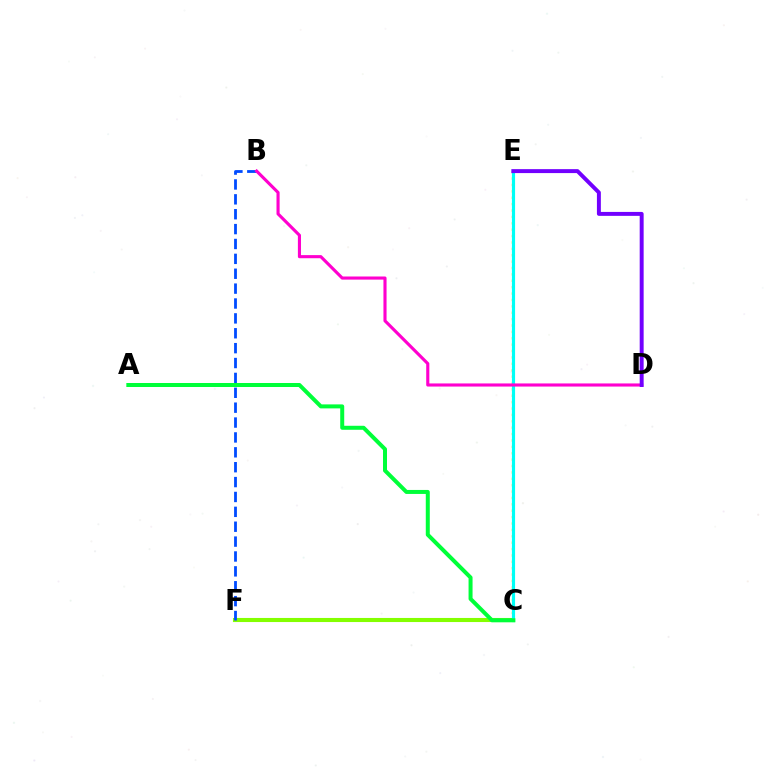{('C', 'F'): [{'color': '#ff0000', 'line_style': 'solid', 'thickness': 2.85}, {'color': '#84ff00', 'line_style': 'solid', 'thickness': 2.94}], ('C', 'E'): [{'color': '#ffbd00', 'line_style': 'dotted', 'thickness': 1.74}, {'color': '#00fff6', 'line_style': 'solid', 'thickness': 2.27}], ('B', 'F'): [{'color': '#004bff', 'line_style': 'dashed', 'thickness': 2.02}], ('A', 'C'): [{'color': '#00ff39', 'line_style': 'solid', 'thickness': 2.88}], ('B', 'D'): [{'color': '#ff00cf', 'line_style': 'solid', 'thickness': 2.25}], ('D', 'E'): [{'color': '#7200ff', 'line_style': 'solid', 'thickness': 2.84}]}